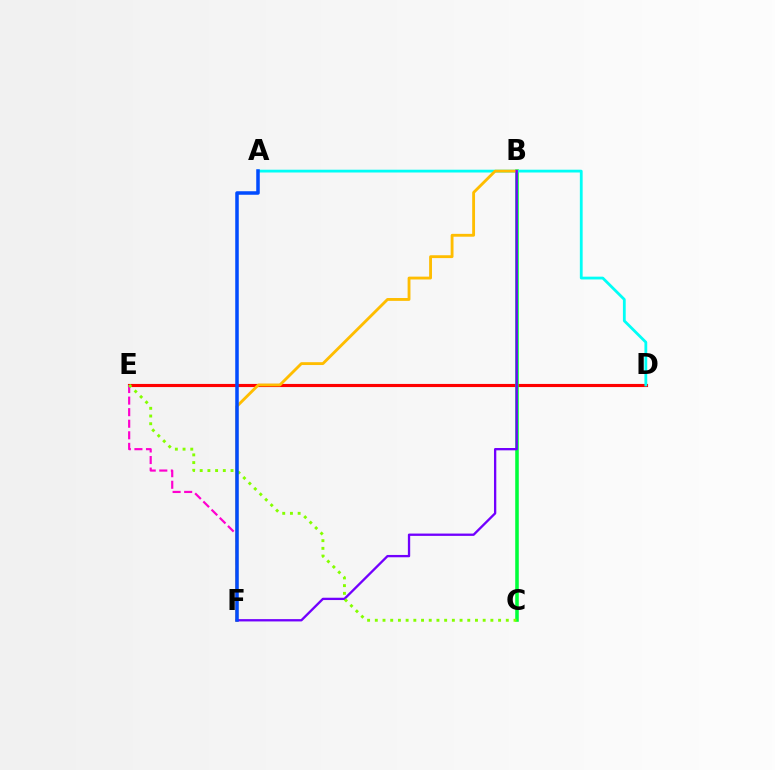{('D', 'E'): [{'color': '#ff0000', 'line_style': 'solid', 'thickness': 2.25}], ('B', 'C'): [{'color': '#00ff39', 'line_style': 'solid', 'thickness': 2.56}], ('A', 'D'): [{'color': '#00fff6', 'line_style': 'solid', 'thickness': 2.01}], ('E', 'F'): [{'color': '#ff00cf', 'line_style': 'dashed', 'thickness': 1.57}], ('B', 'F'): [{'color': '#ffbd00', 'line_style': 'solid', 'thickness': 2.05}, {'color': '#7200ff', 'line_style': 'solid', 'thickness': 1.67}], ('C', 'E'): [{'color': '#84ff00', 'line_style': 'dotted', 'thickness': 2.09}], ('A', 'F'): [{'color': '#004bff', 'line_style': 'solid', 'thickness': 2.53}]}